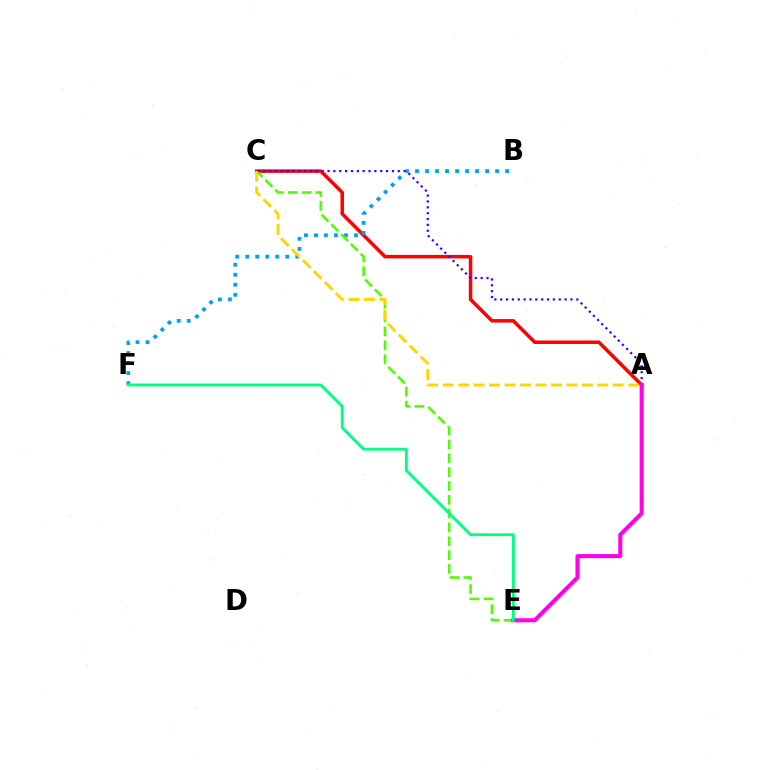{('A', 'C'): [{'color': '#ff0000', 'line_style': 'solid', 'thickness': 2.52}, {'color': '#3700ff', 'line_style': 'dotted', 'thickness': 1.59}, {'color': '#ffd500', 'line_style': 'dashed', 'thickness': 2.1}], ('B', 'F'): [{'color': '#009eff', 'line_style': 'dotted', 'thickness': 2.72}], ('C', 'E'): [{'color': '#4fff00', 'line_style': 'dashed', 'thickness': 1.88}], ('A', 'E'): [{'color': '#ff00ed', 'line_style': 'solid', 'thickness': 2.92}], ('E', 'F'): [{'color': '#00ff86', 'line_style': 'solid', 'thickness': 2.06}]}